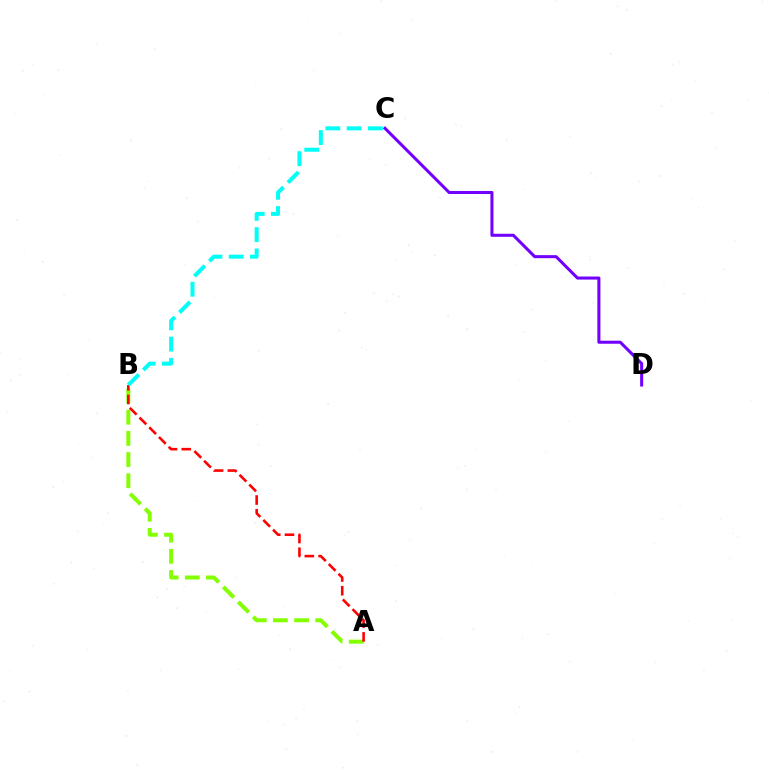{('C', 'D'): [{'color': '#7200ff', 'line_style': 'solid', 'thickness': 2.19}], ('A', 'B'): [{'color': '#84ff00', 'line_style': 'dashed', 'thickness': 2.88}, {'color': '#ff0000', 'line_style': 'dashed', 'thickness': 1.87}], ('B', 'C'): [{'color': '#00fff6', 'line_style': 'dashed', 'thickness': 2.89}]}